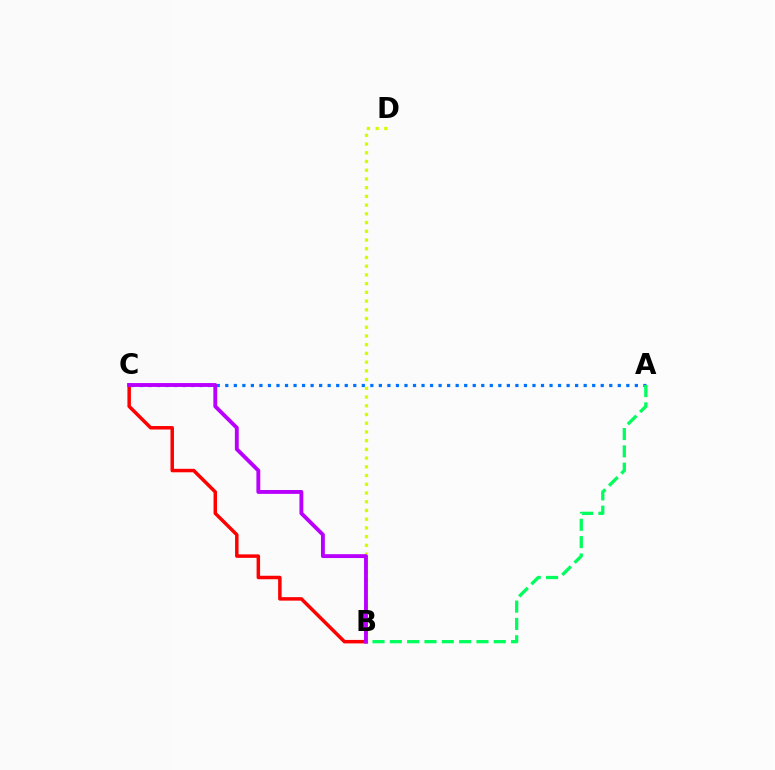{('A', 'C'): [{'color': '#0074ff', 'line_style': 'dotted', 'thickness': 2.32}], ('B', 'C'): [{'color': '#ff0000', 'line_style': 'solid', 'thickness': 2.51}, {'color': '#b900ff', 'line_style': 'solid', 'thickness': 2.79}], ('A', 'B'): [{'color': '#00ff5c', 'line_style': 'dashed', 'thickness': 2.35}], ('B', 'D'): [{'color': '#d1ff00', 'line_style': 'dotted', 'thickness': 2.37}]}